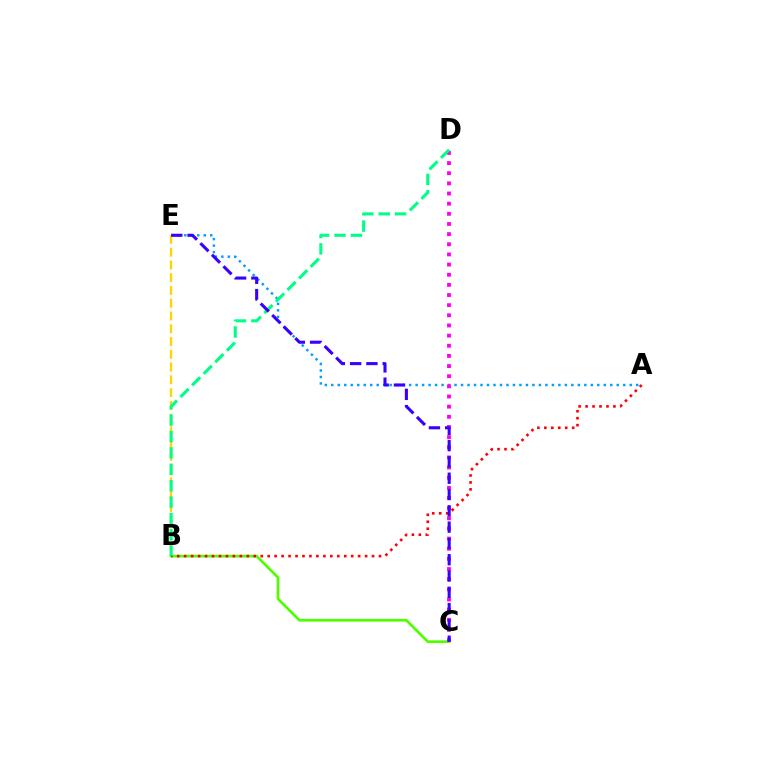{('A', 'E'): [{'color': '#009eff', 'line_style': 'dotted', 'thickness': 1.76}], ('B', 'E'): [{'color': '#ffd500', 'line_style': 'dashed', 'thickness': 1.73}], ('B', 'C'): [{'color': '#4fff00', 'line_style': 'solid', 'thickness': 1.94}], ('A', 'B'): [{'color': '#ff0000', 'line_style': 'dotted', 'thickness': 1.89}], ('C', 'D'): [{'color': '#ff00ed', 'line_style': 'dotted', 'thickness': 2.76}], ('B', 'D'): [{'color': '#00ff86', 'line_style': 'dashed', 'thickness': 2.23}], ('C', 'E'): [{'color': '#3700ff', 'line_style': 'dashed', 'thickness': 2.21}]}